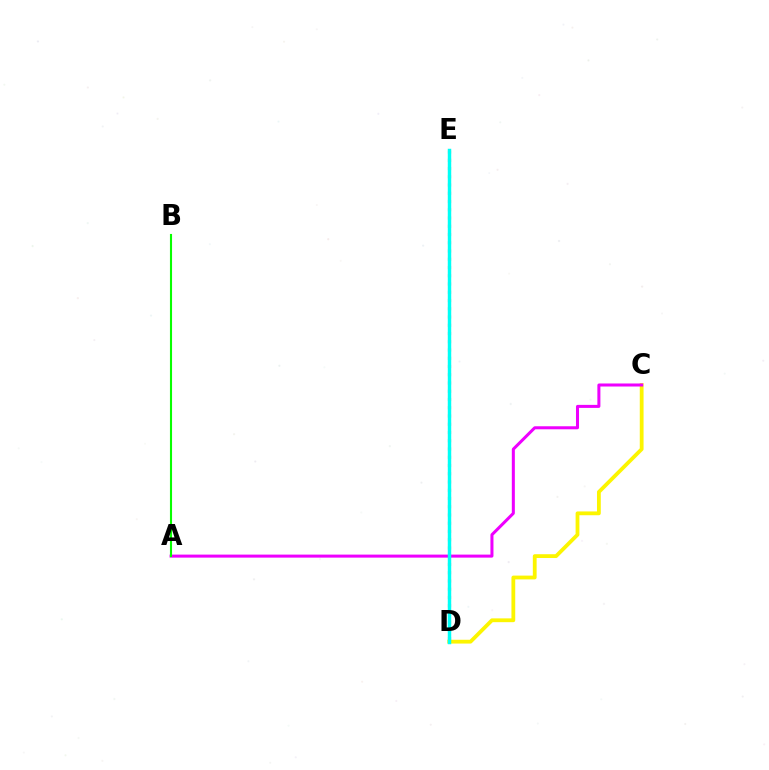{('D', 'E'): [{'color': '#0010ff', 'line_style': 'dashed', 'thickness': 1.86}, {'color': '#ff0000', 'line_style': 'dotted', 'thickness': 2.24}, {'color': '#00fff6', 'line_style': 'solid', 'thickness': 2.49}], ('C', 'D'): [{'color': '#fcf500', 'line_style': 'solid', 'thickness': 2.73}], ('A', 'C'): [{'color': '#ee00ff', 'line_style': 'solid', 'thickness': 2.18}], ('A', 'B'): [{'color': '#08ff00', 'line_style': 'solid', 'thickness': 1.52}]}